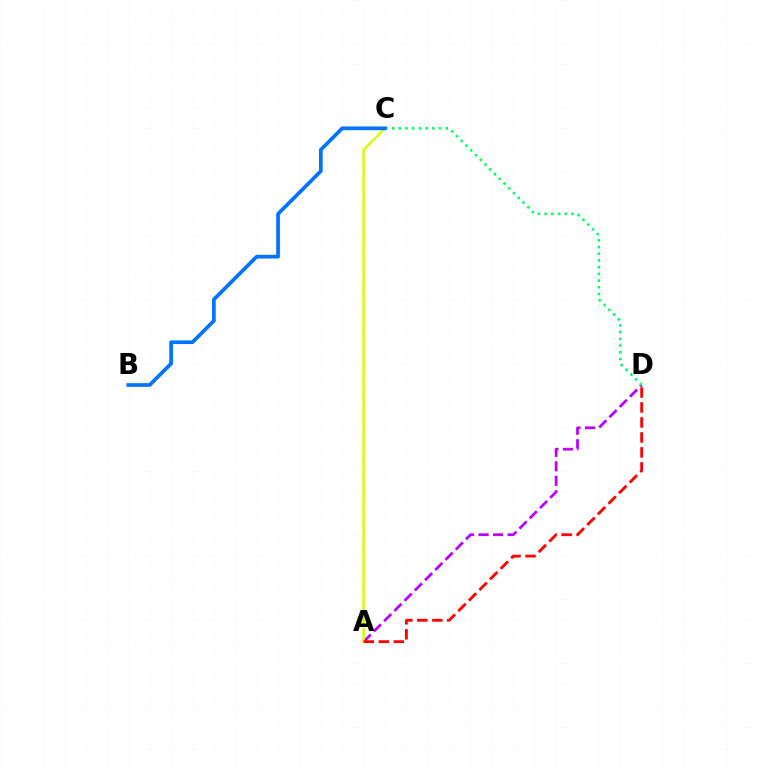{('A', 'D'): [{'color': '#b900ff', 'line_style': 'dashed', 'thickness': 1.97}, {'color': '#ff0000', 'line_style': 'dashed', 'thickness': 2.03}], ('A', 'C'): [{'color': '#d1ff00', 'line_style': 'solid', 'thickness': 1.77}], ('C', 'D'): [{'color': '#00ff5c', 'line_style': 'dotted', 'thickness': 1.82}], ('B', 'C'): [{'color': '#0074ff', 'line_style': 'solid', 'thickness': 2.67}]}